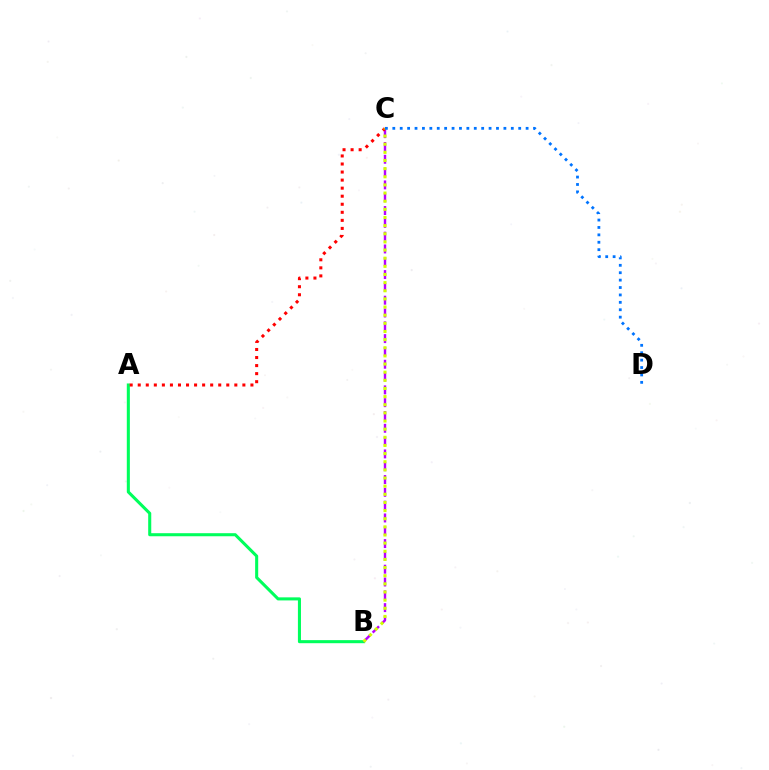{('A', 'B'): [{'color': '#00ff5c', 'line_style': 'solid', 'thickness': 2.21}], ('B', 'C'): [{'color': '#b900ff', 'line_style': 'dashed', 'thickness': 1.74}, {'color': '#d1ff00', 'line_style': 'dotted', 'thickness': 2.21}], ('A', 'C'): [{'color': '#ff0000', 'line_style': 'dotted', 'thickness': 2.19}], ('C', 'D'): [{'color': '#0074ff', 'line_style': 'dotted', 'thickness': 2.01}]}